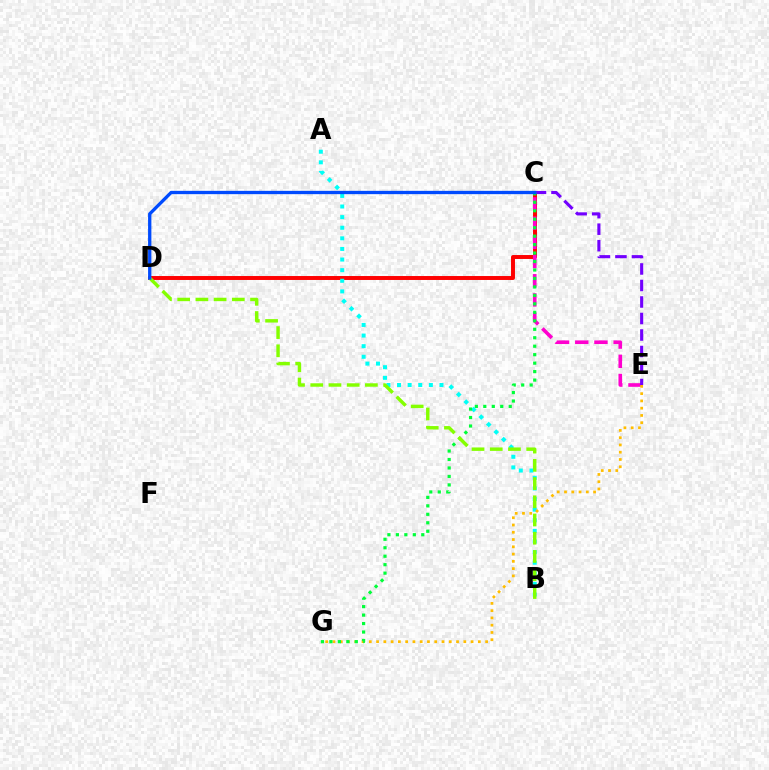{('C', 'D'): [{'color': '#ff0000', 'line_style': 'solid', 'thickness': 2.84}, {'color': '#004bff', 'line_style': 'solid', 'thickness': 2.38}], ('A', 'B'): [{'color': '#00fff6', 'line_style': 'dotted', 'thickness': 2.88}], ('C', 'E'): [{'color': '#ff00cf', 'line_style': 'dashed', 'thickness': 2.61}, {'color': '#7200ff', 'line_style': 'dashed', 'thickness': 2.24}], ('E', 'G'): [{'color': '#ffbd00', 'line_style': 'dotted', 'thickness': 1.98}], ('C', 'G'): [{'color': '#00ff39', 'line_style': 'dotted', 'thickness': 2.3}], ('B', 'D'): [{'color': '#84ff00', 'line_style': 'dashed', 'thickness': 2.48}]}